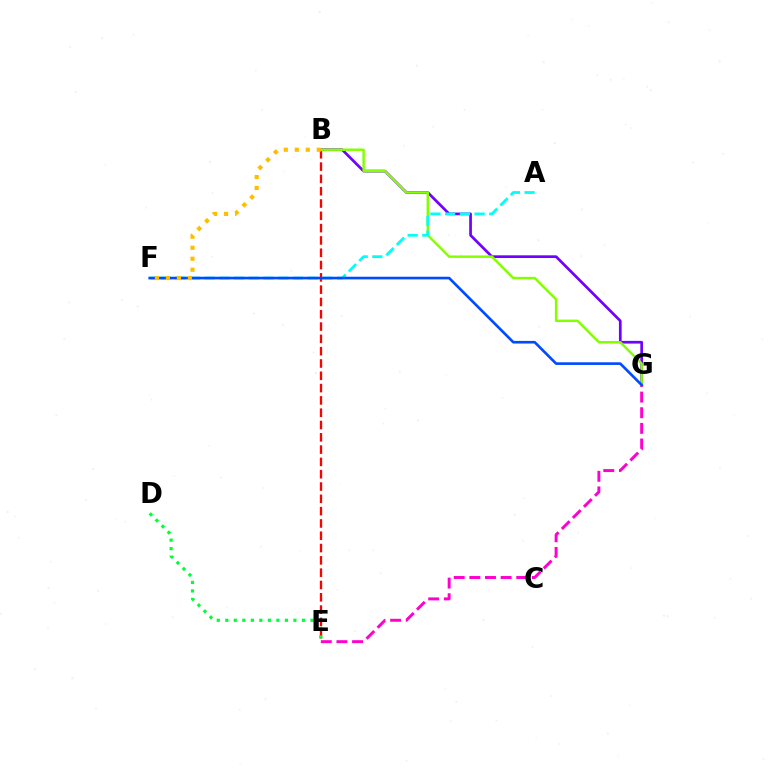{('B', 'G'): [{'color': '#7200ff', 'line_style': 'solid', 'thickness': 1.94}, {'color': '#84ff00', 'line_style': 'solid', 'thickness': 1.77}], ('B', 'E'): [{'color': '#ff0000', 'line_style': 'dashed', 'thickness': 1.67}], ('D', 'E'): [{'color': '#00ff39', 'line_style': 'dotted', 'thickness': 2.31}], ('E', 'G'): [{'color': '#ff00cf', 'line_style': 'dashed', 'thickness': 2.12}], ('A', 'F'): [{'color': '#00fff6', 'line_style': 'dashed', 'thickness': 2.0}], ('F', 'G'): [{'color': '#004bff', 'line_style': 'solid', 'thickness': 1.9}], ('B', 'F'): [{'color': '#ffbd00', 'line_style': 'dotted', 'thickness': 2.98}]}